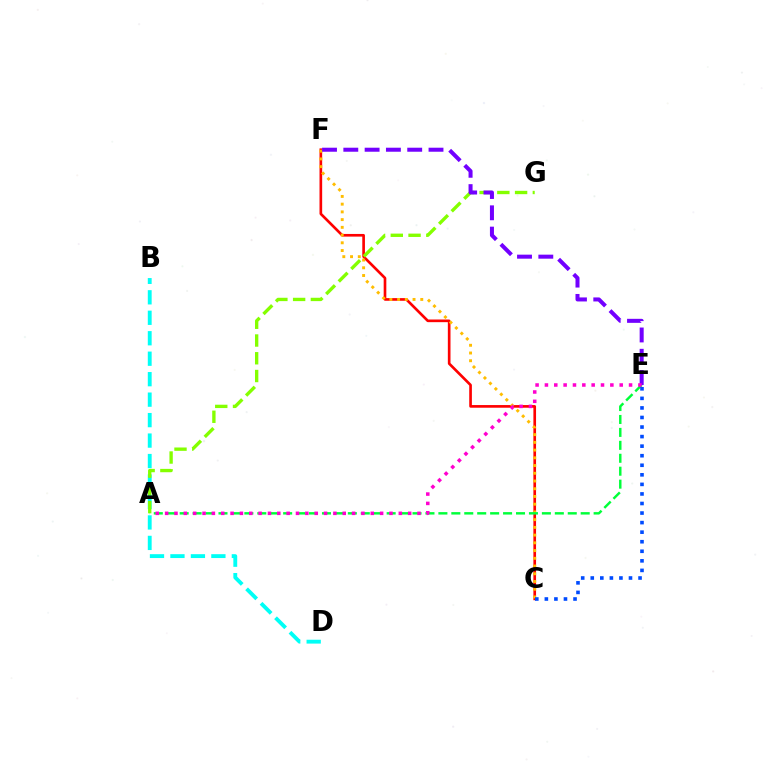{('C', 'F'): [{'color': '#ff0000', 'line_style': 'solid', 'thickness': 1.92}, {'color': '#ffbd00', 'line_style': 'dotted', 'thickness': 2.1}], ('B', 'D'): [{'color': '#00fff6', 'line_style': 'dashed', 'thickness': 2.78}], ('A', 'G'): [{'color': '#84ff00', 'line_style': 'dashed', 'thickness': 2.41}], ('A', 'E'): [{'color': '#00ff39', 'line_style': 'dashed', 'thickness': 1.76}, {'color': '#ff00cf', 'line_style': 'dotted', 'thickness': 2.54}], ('E', 'F'): [{'color': '#7200ff', 'line_style': 'dashed', 'thickness': 2.89}], ('C', 'E'): [{'color': '#004bff', 'line_style': 'dotted', 'thickness': 2.6}]}